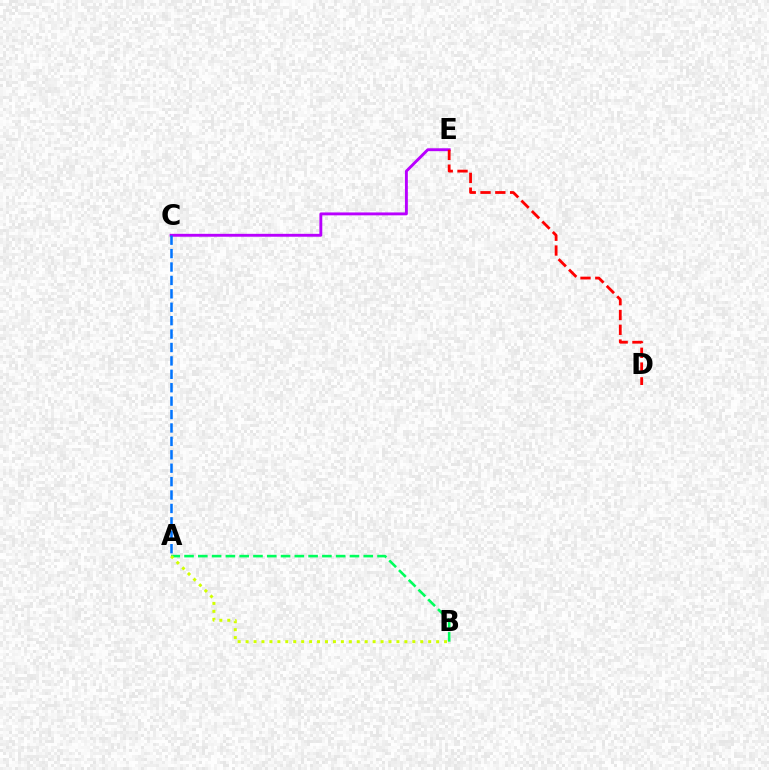{('C', 'E'): [{'color': '#b900ff', 'line_style': 'solid', 'thickness': 2.08}], ('A', 'B'): [{'color': '#00ff5c', 'line_style': 'dashed', 'thickness': 1.87}, {'color': '#d1ff00', 'line_style': 'dotted', 'thickness': 2.16}], ('A', 'C'): [{'color': '#0074ff', 'line_style': 'dashed', 'thickness': 1.82}], ('D', 'E'): [{'color': '#ff0000', 'line_style': 'dashed', 'thickness': 2.01}]}